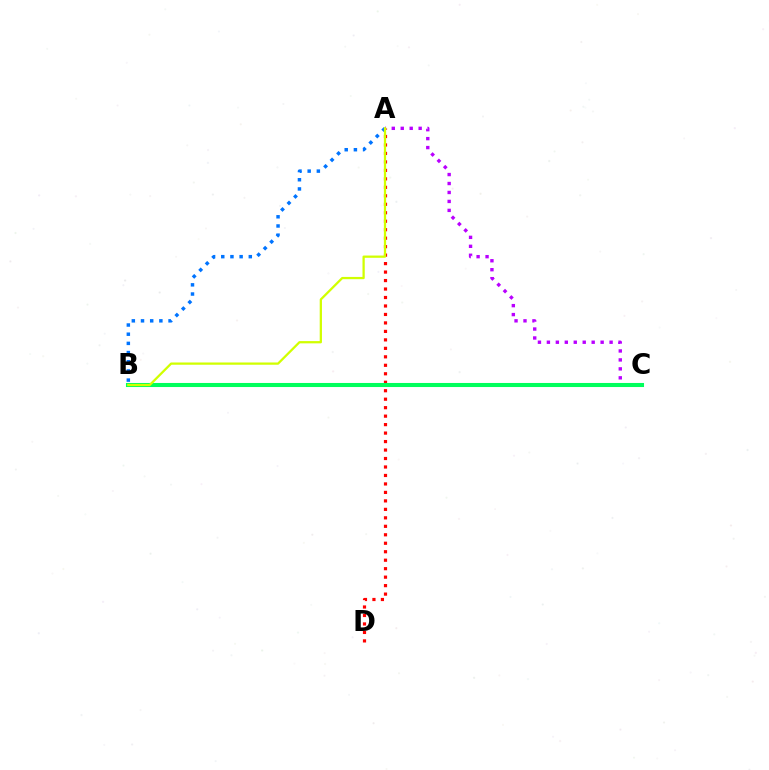{('A', 'C'): [{'color': '#b900ff', 'line_style': 'dotted', 'thickness': 2.43}], ('A', 'D'): [{'color': '#ff0000', 'line_style': 'dotted', 'thickness': 2.3}], ('B', 'C'): [{'color': '#00ff5c', 'line_style': 'solid', 'thickness': 2.92}], ('A', 'B'): [{'color': '#0074ff', 'line_style': 'dotted', 'thickness': 2.49}, {'color': '#d1ff00', 'line_style': 'solid', 'thickness': 1.63}]}